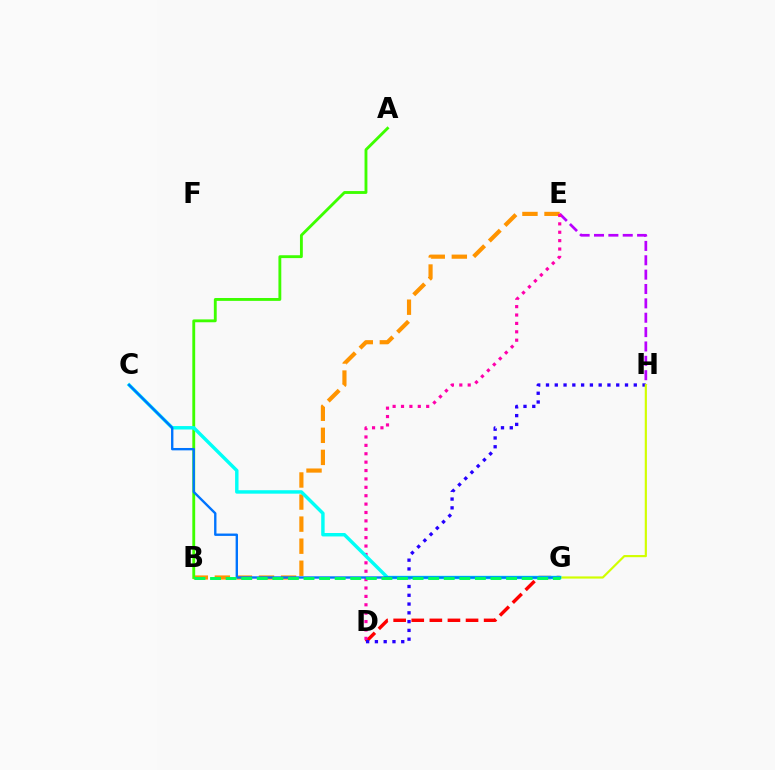{('E', 'H'): [{'color': '#b900ff', 'line_style': 'dashed', 'thickness': 1.95}], ('B', 'E'): [{'color': '#ff9400', 'line_style': 'dashed', 'thickness': 3.0}], ('D', 'G'): [{'color': '#ff0000', 'line_style': 'dashed', 'thickness': 2.46}], ('D', 'E'): [{'color': '#ff00ac', 'line_style': 'dotted', 'thickness': 2.28}], ('D', 'H'): [{'color': '#2500ff', 'line_style': 'dotted', 'thickness': 2.39}], ('A', 'B'): [{'color': '#3dff00', 'line_style': 'solid', 'thickness': 2.06}], ('G', 'H'): [{'color': '#d1ff00', 'line_style': 'solid', 'thickness': 1.56}], ('C', 'G'): [{'color': '#00fff6', 'line_style': 'solid', 'thickness': 2.47}, {'color': '#0074ff', 'line_style': 'solid', 'thickness': 1.71}], ('B', 'G'): [{'color': '#00ff5c', 'line_style': 'dashed', 'thickness': 2.12}]}